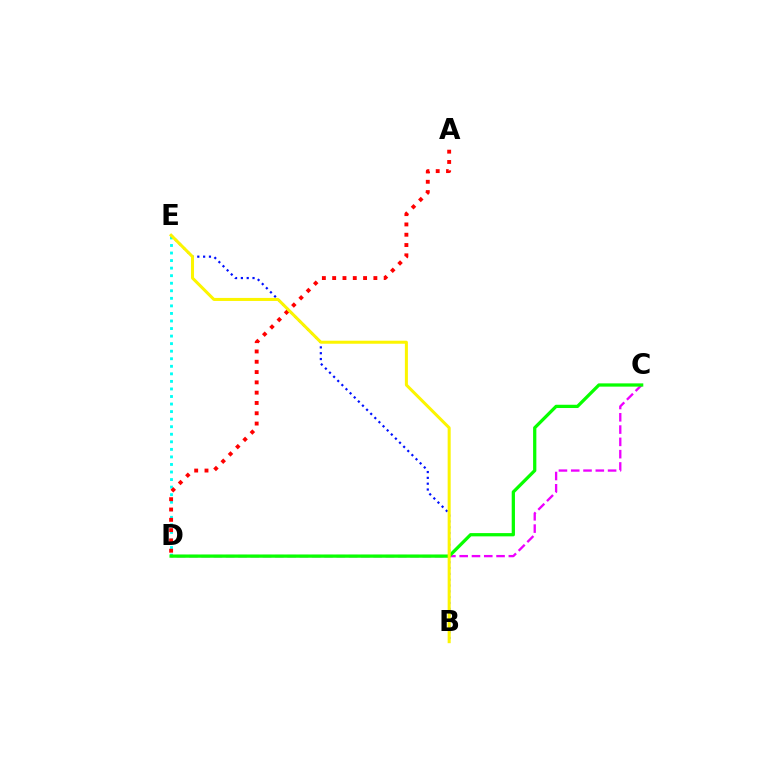{('D', 'E'): [{'color': '#00fff6', 'line_style': 'dotted', 'thickness': 2.05}], ('C', 'D'): [{'color': '#ee00ff', 'line_style': 'dashed', 'thickness': 1.67}, {'color': '#08ff00', 'line_style': 'solid', 'thickness': 2.35}], ('B', 'E'): [{'color': '#0010ff', 'line_style': 'dotted', 'thickness': 1.58}, {'color': '#fcf500', 'line_style': 'solid', 'thickness': 2.18}], ('A', 'D'): [{'color': '#ff0000', 'line_style': 'dotted', 'thickness': 2.8}]}